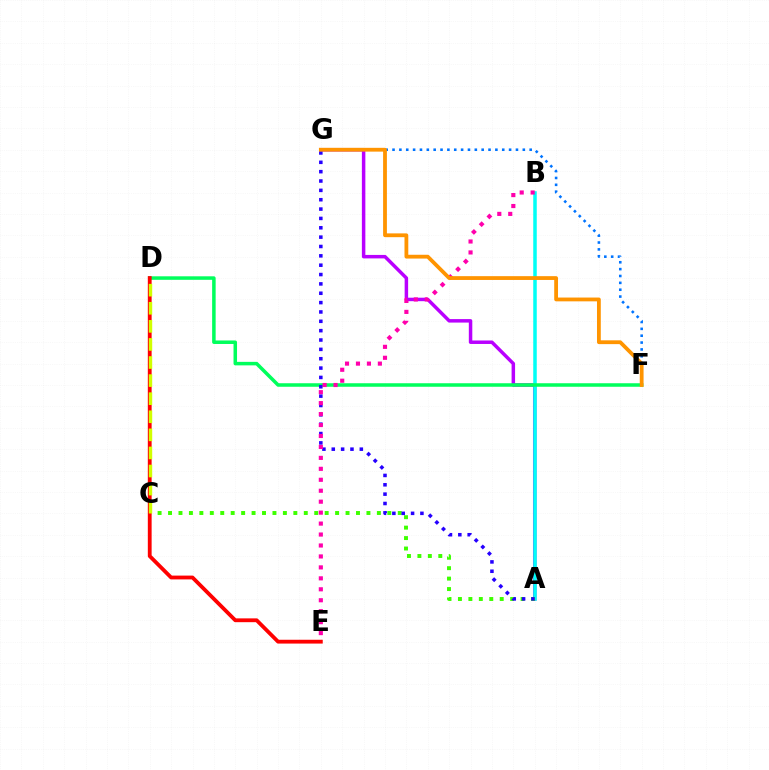{('A', 'G'): [{'color': '#b900ff', 'line_style': 'solid', 'thickness': 2.51}, {'color': '#2500ff', 'line_style': 'dotted', 'thickness': 2.54}], ('A', 'B'): [{'color': '#00fff6', 'line_style': 'solid', 'thickness': 2.53}], ('F', 'G'): [{'color': '#0074ff', 'line_style': 'dotted', 'thickness': 1.86}, {'color': '#ff9400', 'line_style': 'solid', 'thickness': 2.73}], ('D', 'F'): [{'color': '#00ff5c', 'line_style': 'solid', 'thickness': 2.53}], ('A', 'C'): [{'color': '#3dff00', 'line_style': 'dotted', 'thickness': 2.84}], ('B', 'E'): [{'color': '#ff00ac', 'line_style': 'dotted', 'thickness': 2.98}], ('D', 'E'): [{'color': '#ff0000', 'line_style': 'solid', 'thickness': 2.75}], ('C', 'D'): [{'color': '#d1ff00', 'line_style': 'dashed', 'thickness': 2.46}]}